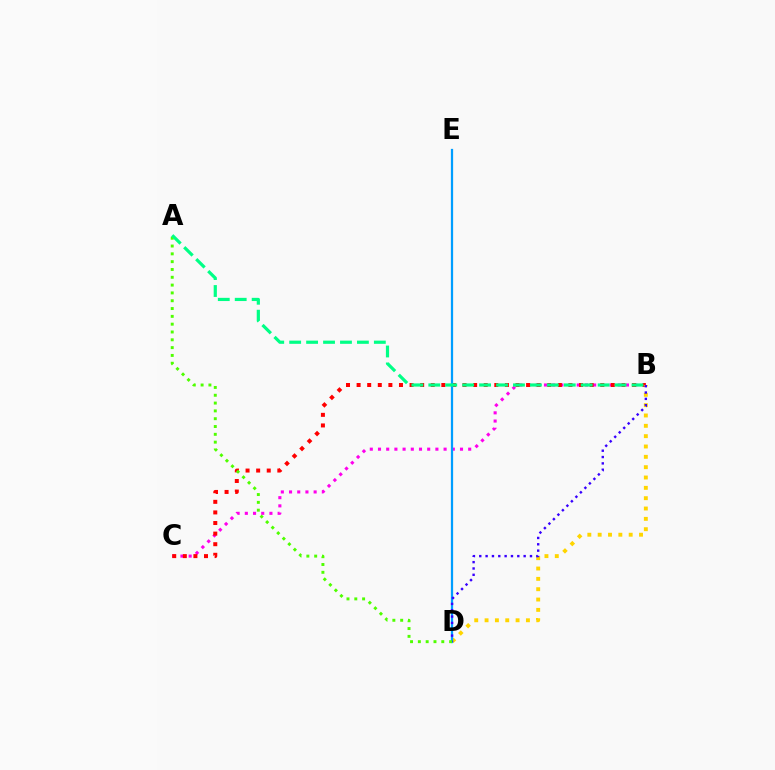{('B', 'C'): [{'color': '#ff00ed', 'line_style': 'dotted', 'thickness': 2.23}, {'color': '#ff0000', 'line_style': 'dotted', 'thickness': 2.88}], ('B', 'D'): [{'color': '#ffd500', 'line_style': 'dotted', 'thickness': 2.81}, {'color': '#3700ff', 'line_style': 'dotted', 'thickness': 1.72}], ('D', 'E'): [{'color': '#009eff', 'line_style': 'solid', 'thickness': 1.61}], ('A', 'D'): [{'color': '#4fff00', 'line_style': 'dotted', 'thickness': 2.12}], ('A', 'B'): [{'color': '#00ff86', 'line_style': 'dashed', 'thickness': 2.3}]}